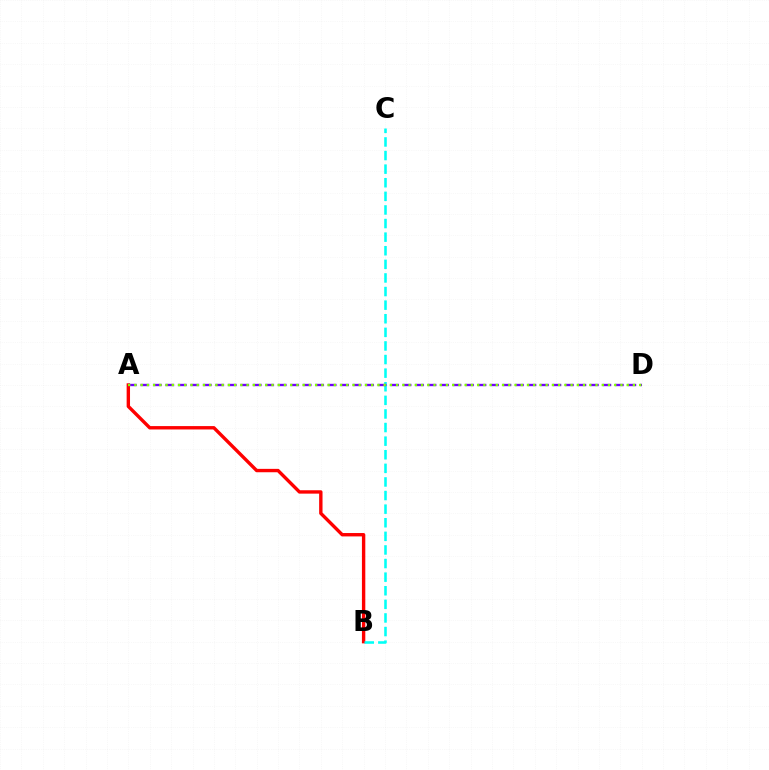{('A', 'B'): [{'color': '#ff0000', 'line_style': 'solid', 'thickness': 2.43}], ('B', 'C'): [{'color': '#00fff6', 'line_style': 'dashed', 'thickness': 1.85}], ('A', 'D'): [{'color': '#7200ff', 'line_style': 'dashed', 'thickness': 1.7}, {'color': '#84ff00', 'line_style': 'dotted', 'thickness': 1.69}]}